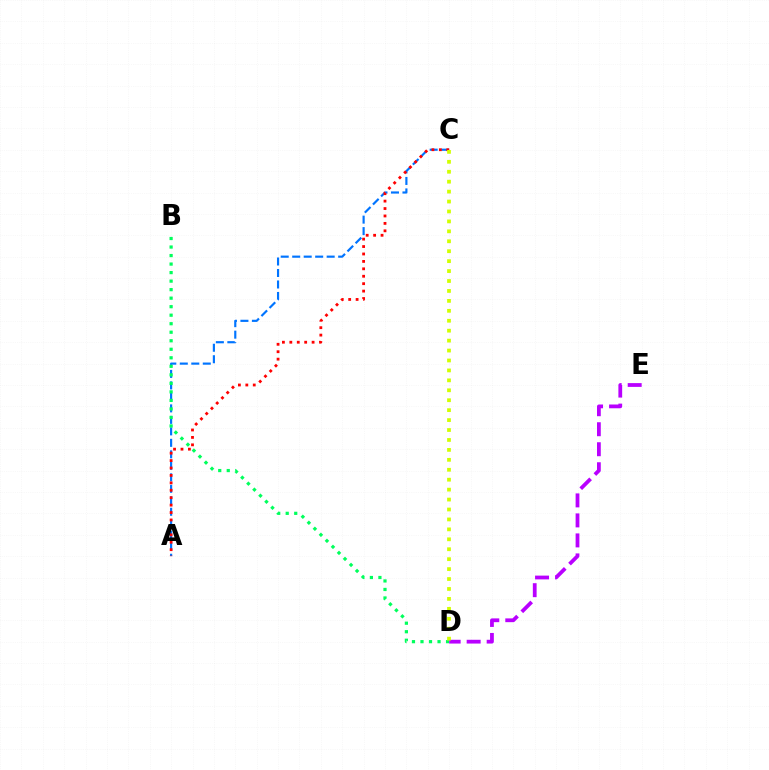{('A', 'C'): [{'color': '#0074ff', 'line_style': 'dashed', 'thickness': 1.56}, {'color': '#ff0000', 'line_style': 'dotted', 'thickness': 2.02}], ('B', 'D'): [{'color': '#00ff5c', 'line_style': 'dotted', 'thickness': 2.31}], ('D', 'E'): [{'color': '#b900ff', 'line_style': 'dashed', 'thickness': 2.72}], ('C', 'D'): [{'color': '#d1ff00', 'line_style': 'dotted', 'thickness': 2.7}]}